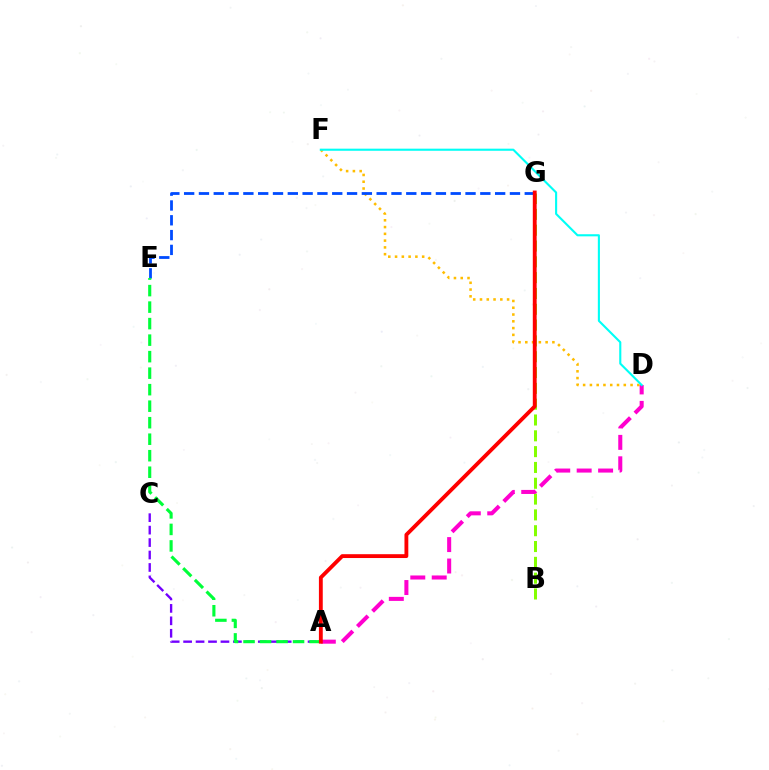{('B', 'G'): [{'color': '#84ff00', 'line_style': 'dashed', 'thickness': 2.15}], ('D', 'F'): [{'color': '#ffbd00', 'line_style': 'dotted', 'thickness': 1.84}, {'color': '#00fff6', 'line_style': 'solid', 'thickness': 1.52}], ('A', 'C'): [{'color': '#7200ff', 'line_style': 'dashed', 'thickness': 1.69}], ('E', 'G'): [{'color': '#004bff', 'line_style': 'dashed', 'thickness': 2.01}], ('A', 'D'): [{'color': '#ff00cf', 'line_style': 'dashed', 'thickness': 2.91}], ('A', 'E'): [{'color': '#00ff39', 'line_style': 'dashed', 'thickness': 2.24}], ('A', 'G'): [{'color': '#ff0000', 'line_style': 'solid', 'thickness': 2.77}]}